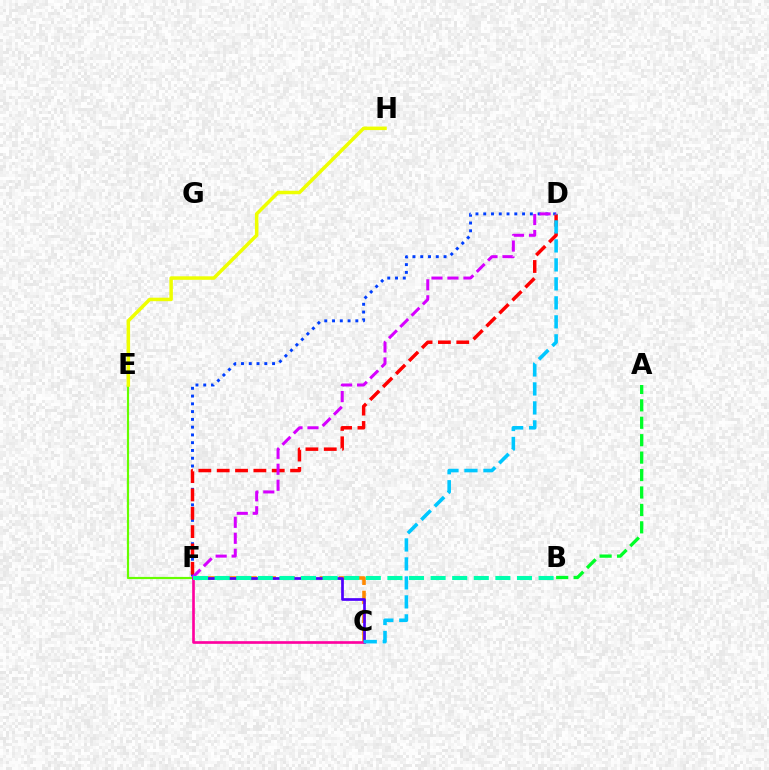{('E', 'F'): [{'color': '#66ff00', 'line_style': 'solid', 'thickness': 1.56}], ('C', 'F'): [{'color': '#ff8800', 'line_style': 'dashed', 'thickness': 2.58}, {'color': '#4f00ff', 'line_style': 'solid', 'thickness': 1.95}, {'color': '#ff00a0', 'line_style': 'solid', 'thickness': 1.91}], ('A', 'B'): [{'color': '#00ff27', 'line_style': 'dashed', 'thickness': 2.37}], ('D', 'F'): [{'color': '#003fff', 'line_style': 'dotted', 'thickness': 2.11}, {'color': '#ff0000', 'line_style': 'dashed', 'thickness': 2.49}, {'color': '#d600ff', 'line_style': 'dashed', 'thickness': 2.17}], ('E', 'H'): [{'color': '#eeff00', 'line_style': 'solid', 'thickness': 2.52}], ('C', 'D'): [{'color': '#00c7ff', 'line_style': 'dashed', 'thickness': 2.58}], ('B', 'F'): [{'color': '#00ffaf', 'line_style': 'dashed', 'thickness': 2.93}]}